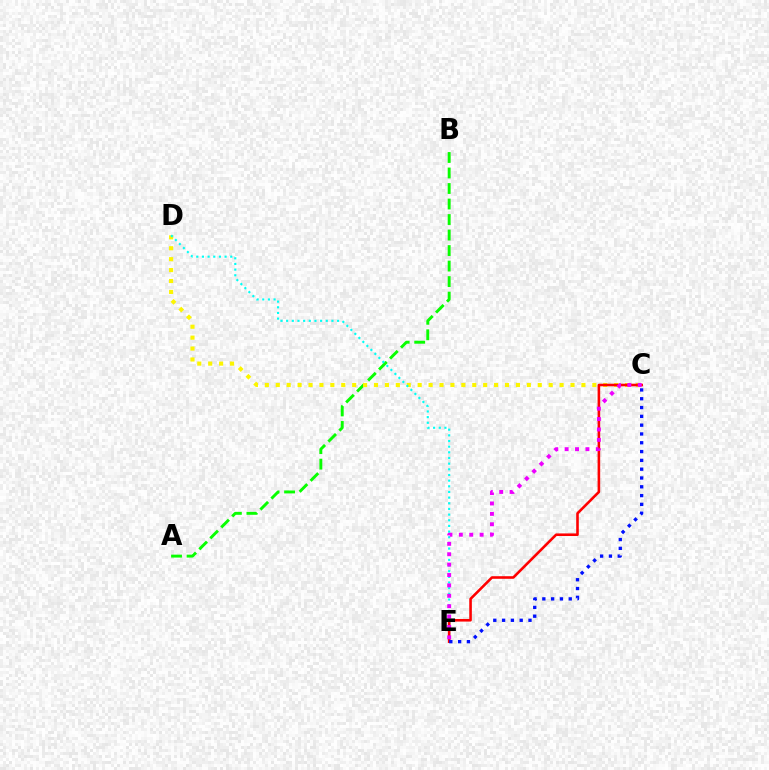{('A', 'B'): [{'color': '#08ff00', 'line_style': 'dashed', 'thickness': 2.11}], ('C', 'D'): [{'color': '#fcf500', 'line_style': 'dotted', 'thickness': 2.97}], ('D', 'E'): [{'color': '#00fff6', 'line_style': 'dotted', 'thickness': 1.54}], ('C', 'E'): [{'color': '#ff0000', 'line_style': 'solid', 'thickness': 1.87}, {'color': '#0010ff', 'line_style': 'dotted', 'thickness': 2.39}, {'color': '#ee00ff', 'line_style': 'dotted', 'thickness': 2.82}]}